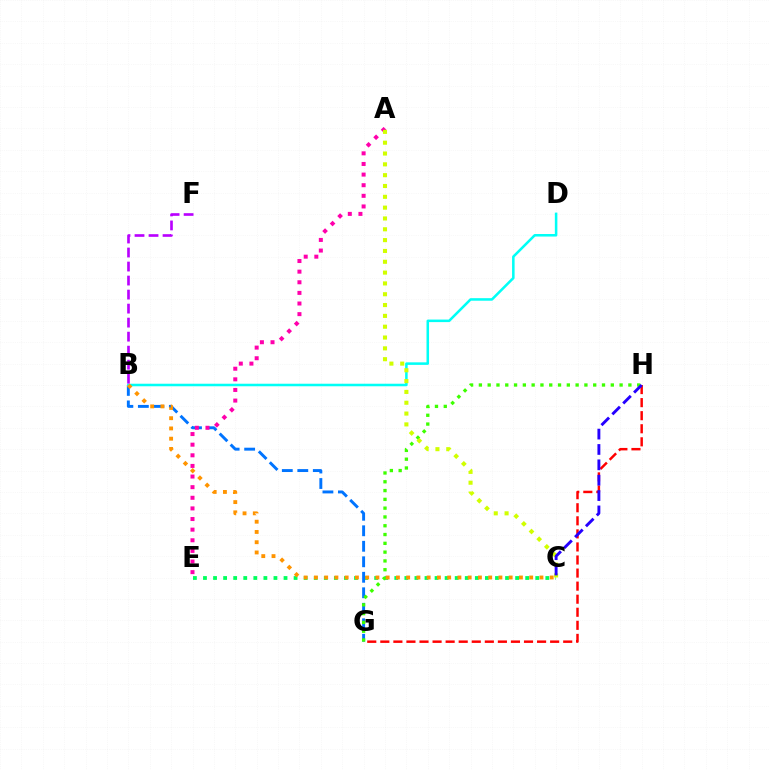{('C', 'E'): [{'color': '#00ff5c', 'line_style': 'dotted', 'thickness': 2.74}], ('B', 'G'): [{'color': '#0074ff', 'line_style': 'dashed', 'thickness': 2.11}], ('G', 'H'): [{'color': '#3dff00', 'line_style': 'dotted', 'thickness': 2.39}, {'color': '#ff0000', 'line_style': 'dashed', 'thickness': 1.77}], ('A', 'E'): [{'color': '#ff00ac', 'line_style': 'dotted', 'thickness': 2.89}], ('B', 'D'): [{'color': '#00fff6', 'line_style': 'solid', 'thickness': 1.83}], ('A', 'C'): [{'color': '#d1ff00', 'line_style': 'dotted', 'thickness': 2.94}], ('C', 'H'): [{'color': '#2500ff', 'line_style': 'dashed', 'thickness': 2.09}], ('B', 'C'): [{'color': '#ff9400', 'line_style': 'dotted', 'thickness': 2.79}], ('B', 'F'): [{'color': '#b900ff', 'line_style': 'dashed', 'thickness': 1.9}]}